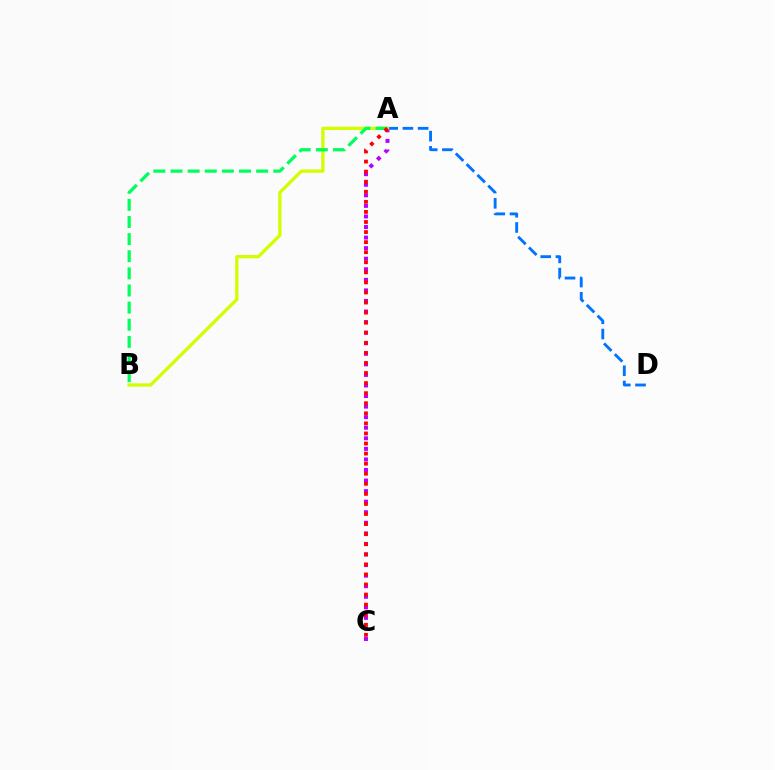{('A', 'D'): [{'color': '#0074ff', 'line_style': 'dashed', 'thickness': 2.07}], ('A', 'C'): [{'color': '#b900ff', 'line_style': 'dotted', 'thickness': 2.87}, {'color': '#ff0000', 'line_style': 'dotted', 'thickness': 2.74}], ('A', 'B'): [{'color': '#d1ff00', 'line_style': 'solid', 'thickness': 2.36}, {'color': '#00ff5c', 'line_style': 'dashed', 'thickness': 2.33}]}